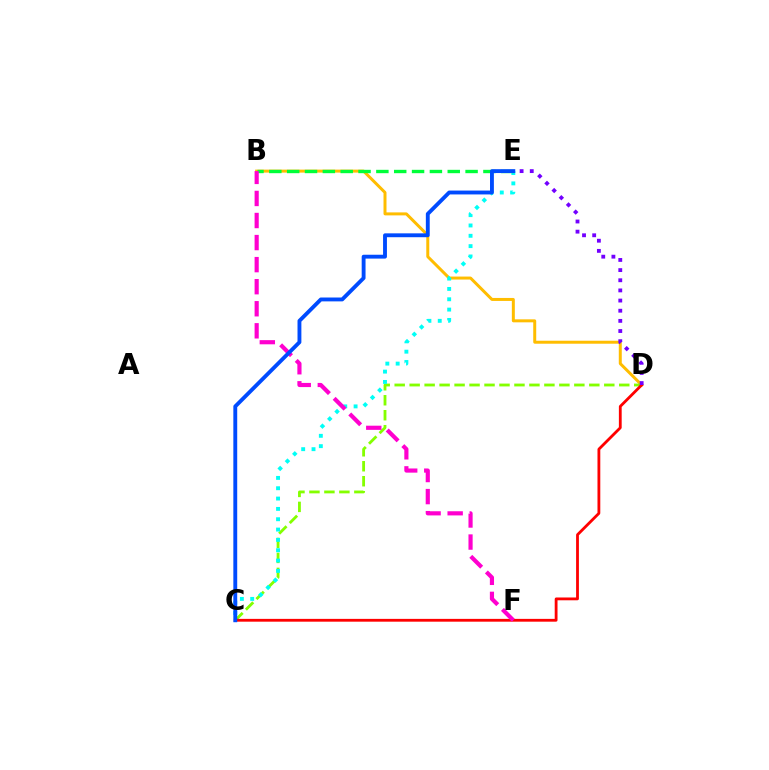{('B', 'D'): [{'color': '#ffbd00', 'line_style': 'solid', 'thickness': 2.15}], ('C', 'D'): [{'color': '#84ff00', 'line_style': 'dashed', 'thickness': 2.03}, {'color': '#ff0000', 'line_style': 'solid', 'thickness': 2.02}], ('C', 'E'): [{'color': '#00fff6', 'line_style': 'dotted', 'thickness': 2.81}, {'color': '#004bff', 'line_style': 'solid', 'thickness': 2.78}], ('B', 'E'): [{'color': '#00ff39', 'line_style': 'dashed', 'thickness': 2.42}], ('B', 'F'): [{'color': '#ff00cf', 'line_style': 'dashed', 'thickness': 3.0}], ('D', 'E'): [{'color': '#7200ff', 'line_style': 'dotted', 'thickness': 2.76}]}